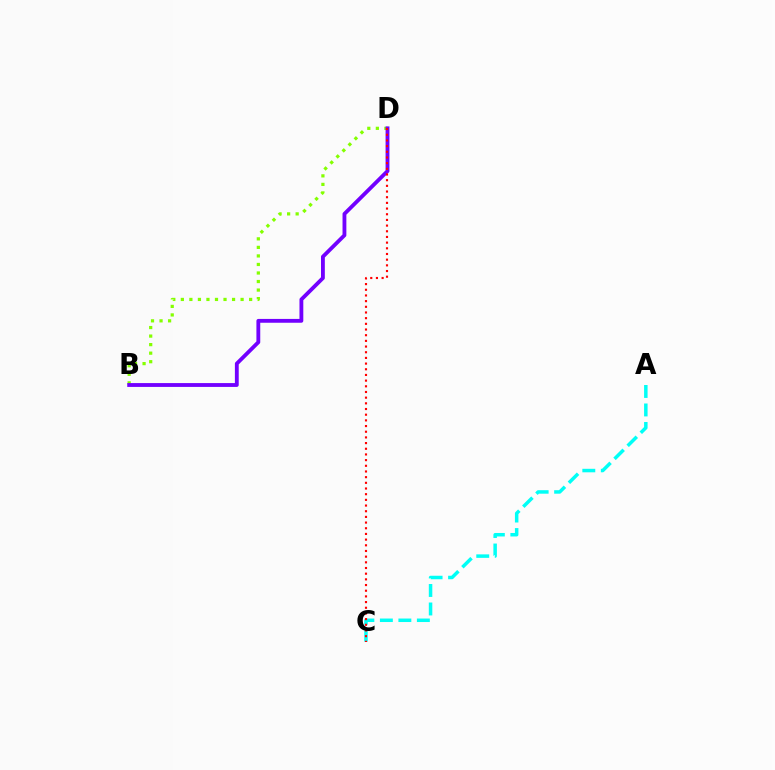{('B', 'D'): [{'color': '#84ff00', 'line_style': 'dotted', 'thickness': 2.32}, {'color': '#7200ff', 'line_style': 'solid', 'thickness': 2.76}], ('A', 'C'): [{'color': '#00fff6', 'line_style': 'dashed', 'thickness': 2.51}], ('C', 'D'): [{'color': '#ff0000', 'line_style': 'dotted', 'thickness': 1.54}]}